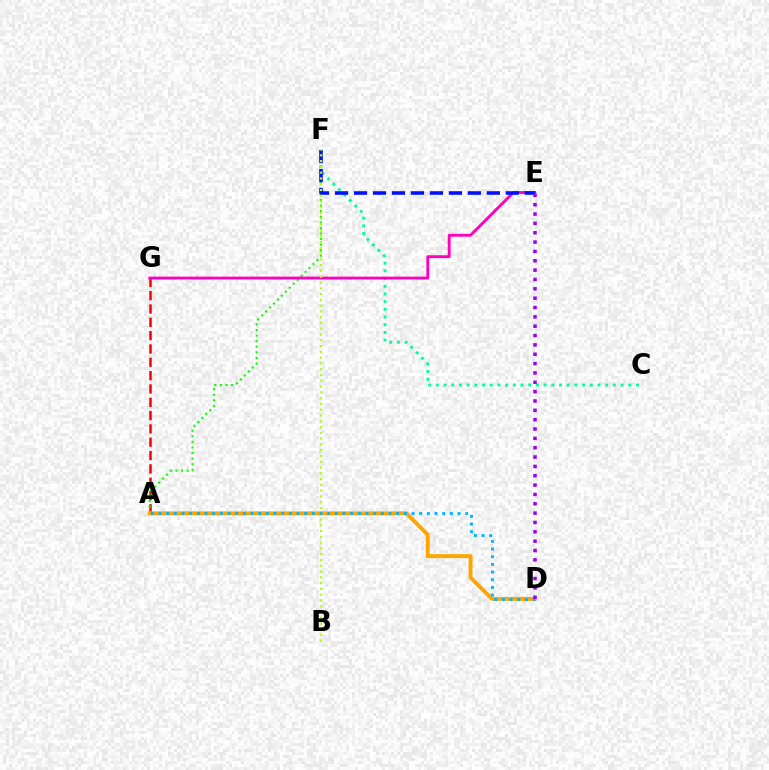{('C', 'F'): [{'color': '#00ff9d', 'line_style': 'dotted', 'thickness': 2.09}], ('A', 'G'): [{'color': '#ff0000', 'line_style': 'dashed', 'thickness': 1.81}], ('A', 'F'): [{'color': '#08ff00', 'line_style': 'dotted', 'thickness': 1.52}], ('A', 'D'): [{'color': '#ffa500', 'line_style': 'solid', 'thickness': 2.84}, {'color': '#00b5ff', 'line_style': 'dotted', 'thickness': 2.08}], ('E', 'G'): [{'color': '#ff00bd', 'line_style': 'solid', 'thickness': 2.06}], ('E', 'F'): [{'color': '#0010ff', 'line_style': 'dashed', 'thickness': 2.58}], ('B', 'F'): [{'color': '#b3ff00', 'line_style': 'dotted', 'thickness': 1.57}], ('D', 'E'): [{'color': '#9b00ff', 'line_style': 'dotted', 'thickness': 2.54}]}